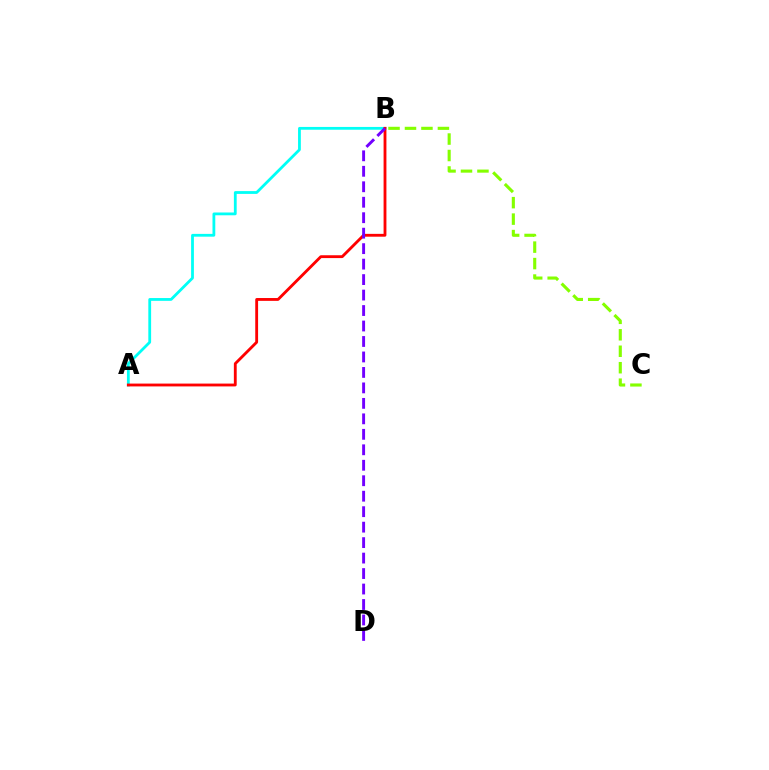{('A', 'B'): [{'color': '#00fff6', 'line_style': 'solid', 'thickness': 2.01}, {'color': '#ff0000', 'line_style': 'solid', 'thickness': 2.04}], ('B', 'D'): [{'color': '#7200ff', 'line_style': 'dashed', 'thickness': 2.1}], ('B', 'C'): [{'color': '#84ff00', 'line_style': 'dashed', 'thickness': 2.24}]}